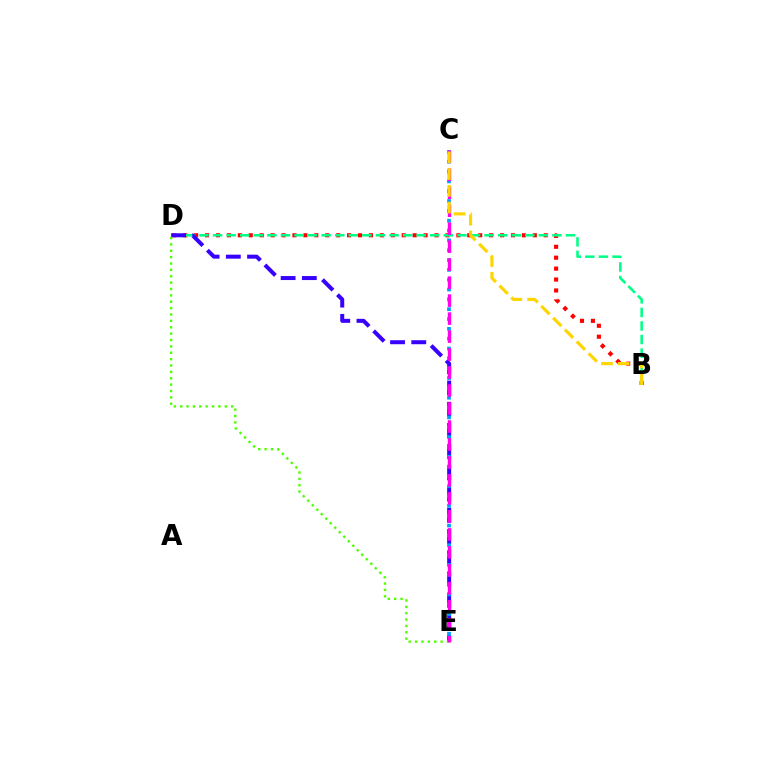{('B', 'D'): [{'color': '#ff0000', 'line_style': 'dotted', 'thickness': 2.97}, {'color': '#00ff86', 'line_style': 'dashed', 'thickness': 1.84}], ('D', 'E'): [{'color': '#3700ff', 'line_style': 'dashed', 'thickness': 2.88}, {'color': '#4fff00', 'line_style': 'dotted', 'thickness': 1.73}], ('C', 'E'): [{'color': '#009eff', 'line_style': 'dotted', 'thickness': 2.67}, {'color': '#ff00ed', 'line_style': 'dashed', 'thickness': 2.44}], ('B', 'C'): [{'color': '#ffd500', 'line_style': 'dashed', 'thickness': 2.27}]}